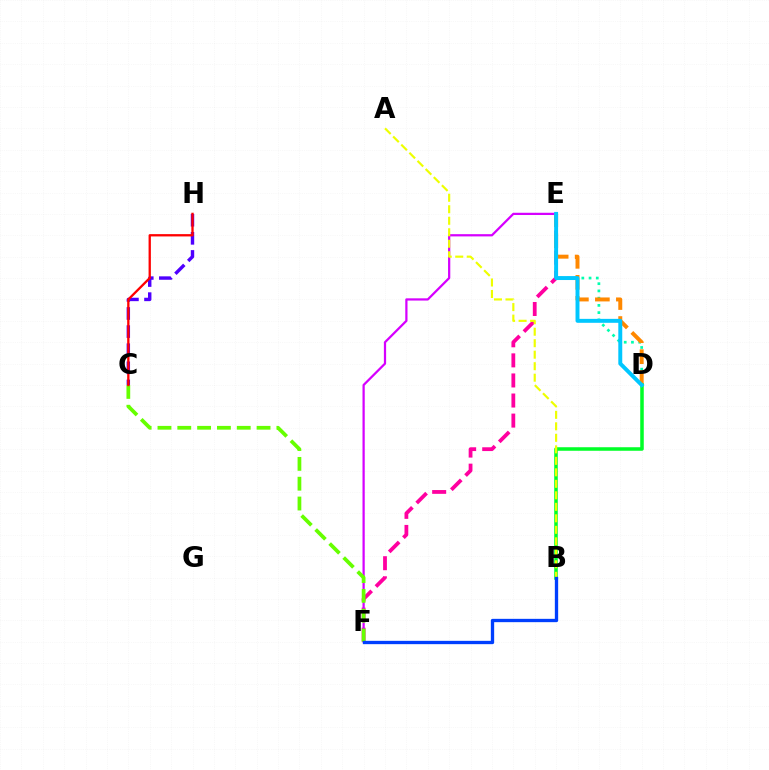{('E', 'F'): [{'color': '#ff00a0', 'line_style': 'dashed', 'thickness': 2.73}, {'color': '#d600ff', 'line_style': 'solid', 'thickness': 1.61}], ('C', 'H'): [{'color': '#4f00ff', 'line_style': 'dashed', 'thickness': 2.46}, {'color': '#ff0000', 'line_style': 'solid', 'thickness': 1.66}], ('C', 'F'): [{'color': '#66ff00', 'line_style': 'dashed', 'thickness': 2.69}], ('D', 'E'): [{'color': '#00ffaf', 'line_style': 'dotted', 'thickness': 1.97}, {'color': '#ff8800', 'line_style': 'dashed', 'thickness': 2.85}, {'color': '#00c7ff', 'line_style': 'solid', 'thickness': 2.84}], ('B', 'D'): [{'color': '#00ff27', 'line_style': 'solid', 'thickness': 2.54}], ('A', 'B'): [{'color': '#eeff00', 'line_style': 'dashed', 'thickness': 1.56}], ('B', 'F'): [{'color': '#003fff', 'line_style': 'solid', 'thickness': 2.39}]}